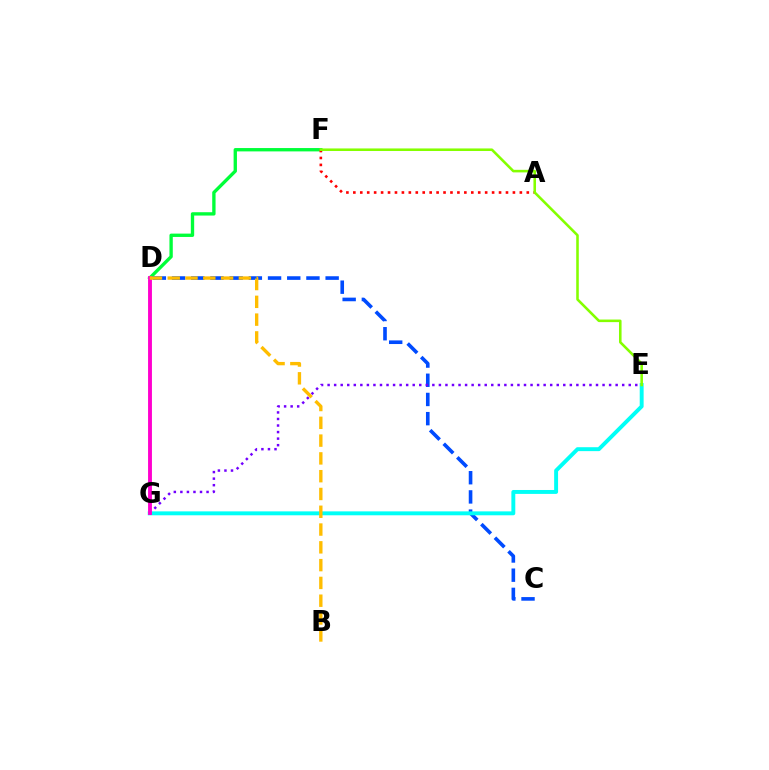{('D', 'F'): [{'color': '#00ff39', 'line_style': 'solid', 'thickness': 2.41}], ('C', 'D'): [{'color': '#004bff', 'line_style': 'dashed', 'thickness': 2.61}], ('E', 'G'): [{'color': '#7200ff', 'line_style': 'dotted', 'thickness': 1.78}, {'color': '#00fff6', 'line_style': 'solid', 'thickness': 2.82}], ('D', 'G'): [{'color': '#ff00cf', 'line_style': 'solid', 'thickness': 2.79}], ('A', 'F'): [{'color': '#ff0000', 'line_style': 'dotted', 'thickness': 1.89}], ('E', 'F'): [{'color': '#84ff00', 'line_style': 'solid', 'thickness': 1.85}], ('B', 'D'): [{'color': '#ffbd00', 'line_style': 'dashed', 'thickness': 2.42}]}